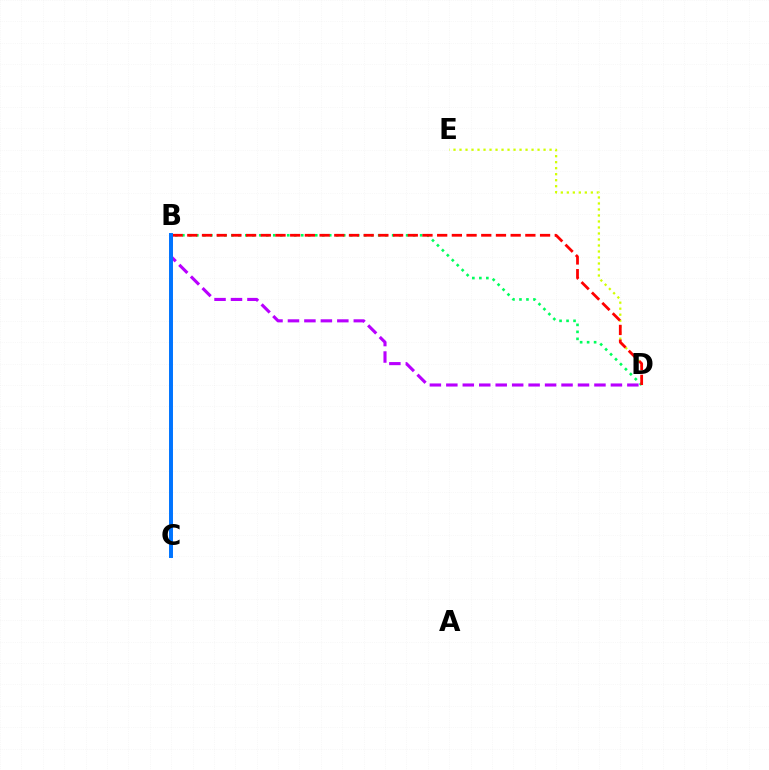{('D', 'E'): [{'color': '#d1ff00', 'line_style': 'dotted', 'thickness': 1.63}], ('B', 'D'): [{'color': '#00ff5c', 'line_style': 'dotted', 'thickness': 1.9}, {'color': '#b900ff', 'line_style': 'dashed', 'thickness': 2.24}, {'color': '#ff0000', 'line_style': 'dashed', 'thickness': 2.0}], ('B', 'C'): [{'color': '#0074ff', 'line_style': 'solid', 'thickness': 2.84}]}